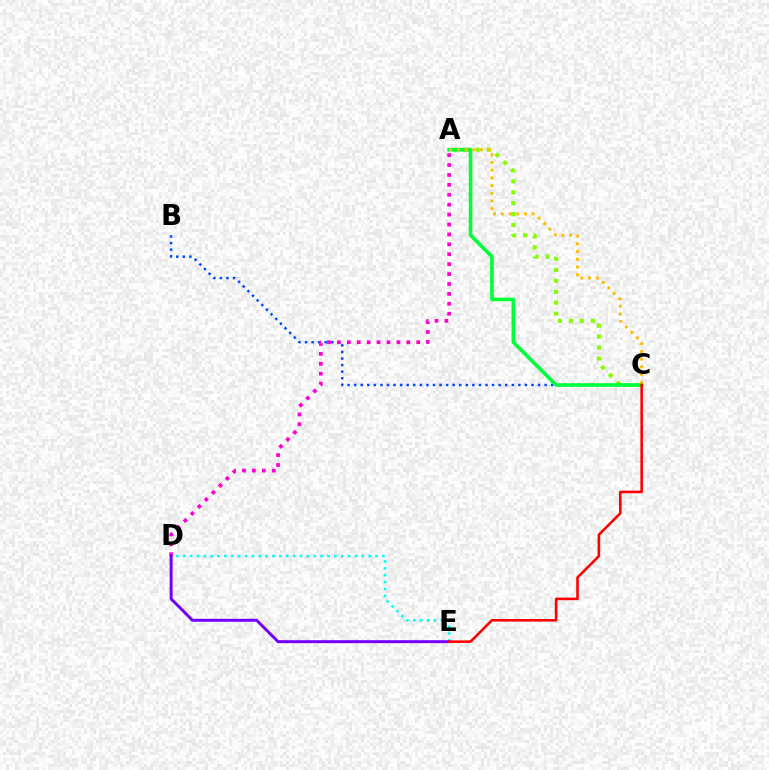{('B', 'C'): [{'color': '#004bff', 'line_style': 'dotted', 'thickness': 1.78}], ('A', 'C'): [{'color': '#84ff00', 'line_style': 'dotted', 'thickness': 2.97}, {'color': '#00ff39', 'line_style': 'solid', 'thickness': 2.59}, {'color': '#ffbd00', 'line_style': 'dotted', 'thickness': 2.1}], ('A', 'D'): [{'color': '#ff00cf', 'line_style': 'dotted', 'thickness': 2.69}], ('D', 'E'): [{'color': '#00fff6', 'line_style': 'dotted', 'thickness': 1.87}, {'color': '#7200ff', 'line_style': 'solid', 'thickness': 2.12}], ('C', 'E'): [{'color': '#ff0000', 'line_style': 'solid', 'thickness': 1.85}]}